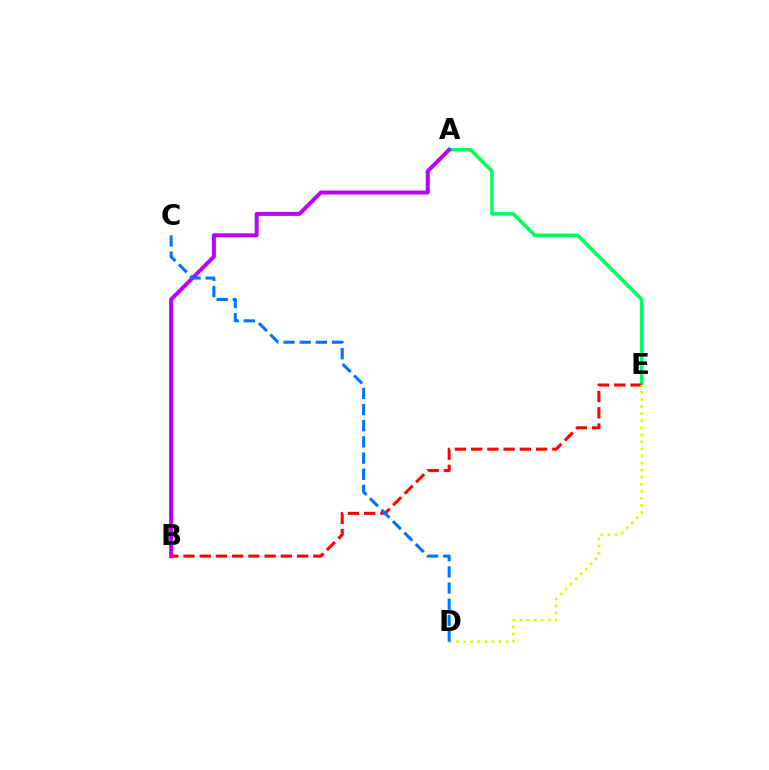{('A', 'E'): [{'color': '#00ff5c', 'line_style': 'solid', 'thickness': 2.56}], ('A', 'B'): [{'color': '#b900ff', 'line_style': 'solid', 'thickness': 2.85}], ('B', 'E'): [{'color': '#ff0000', 'line_style': 'dashed', 'thickness': 2.2}], ('D', 'E'): [{'color': '#d1ff00', 'line_style': 'dotted', 'thickness': 1.92}], ('C', 'D'): [{'color': '#0074ff', 'line_style': 'dashed', 'thickness': 2.2}]}